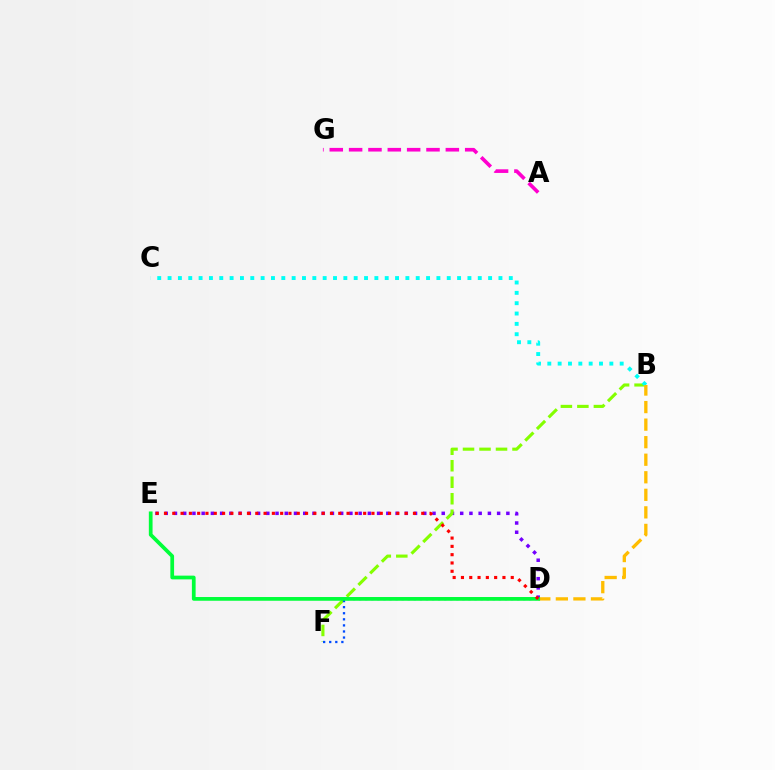{('D', 'E'): [{'color': '#7200ff', 'line_style': 'dotted', 'thickness': 2.51}, {'color': '#00ff39', 'line_style': 'solid', 'thickness': 2.69}, {'color': '#ff0000', 'line_style': 'dotted', 'thickness': 2.25}], ('B', 'F'): [{'color': '#84ff00', 'line_style': 'dashed', 'thickness': 2.24}], ('B', 'C'): [{'color': '#00fff6', 'line_style': 'dotted', 'thickness': 2.81}], ('A', 'G'): [{'color': '#ff00cf', 'line_style': 'dashed', 'thickness': 2.63}], ('B', 'D'): [{'color': '#ffbd00', 'line_style': 'dashed', 'thickness': 2.38}], ('D', 'F'): [{'color': '#004bff', 'line_style': 'dotted', 'thickness': 1.65}]}